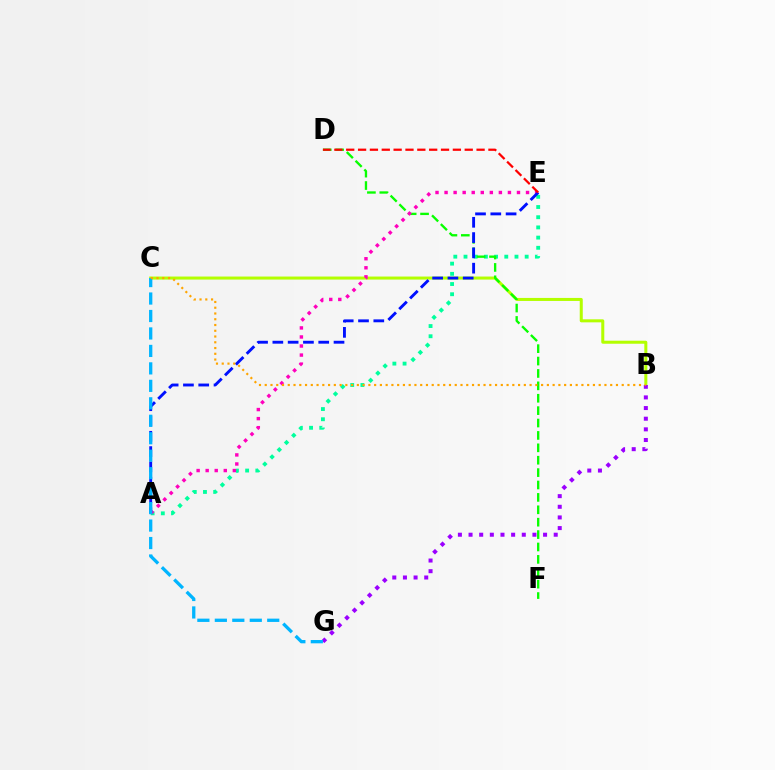{('A', 'E'): [{'color': '#00ff9d', 'line_style': 'dotted', 'thickness': 2.77}, {'color': '#ff00bd', 'line_style': 'dotted', 'thickness': 2.46}, {'color': '#0010ff', 'line_style': 'dashed', 'thickness': 2.08}], ('B', 'C'): [{'color': '#b3ff00', 'line_style': 'solid', 'thickness': 2.18}, {'color': '#ffa500', 'line_style': 'dotted', 'thickness': 1.56}], ('D', 'F'): [{'color': '#08ff00', 'line_style': 'dashed', 'thickness': 1.68}], ('B', 'G'): [{'color': '#9b00ff', 'line_style': 'dotted', 'thickness': 2.89}], ('C', 'G'): [{'color': '#00b5ff', 'line_style': 'dashed', 'thickness': 2.37}], ('D', 'E'): [{'color': '#ff0000', 'line_style': 'dashed', 'thickness': 1.61}]}